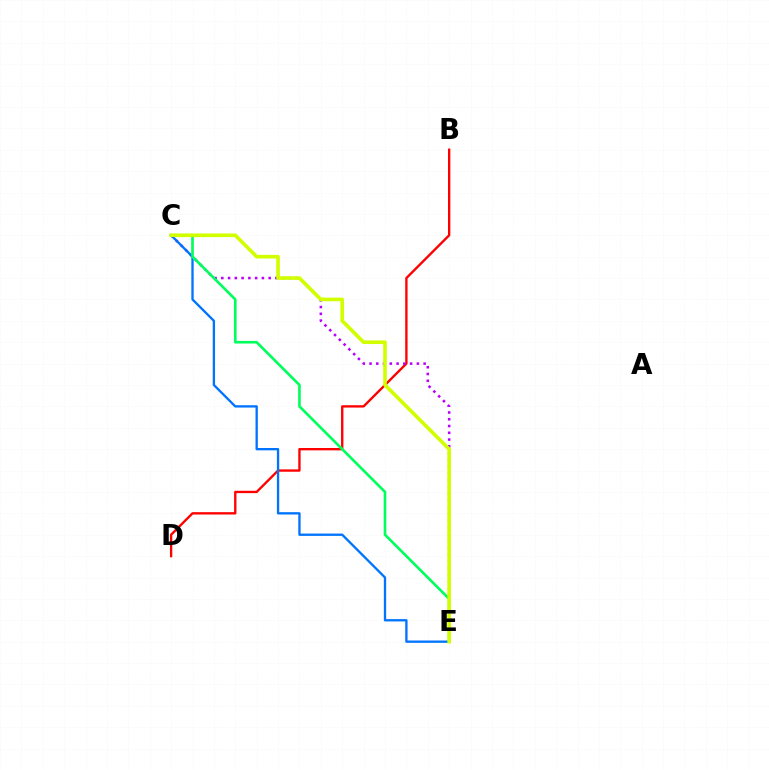{('B', 'D'): [{'color': '#ff0000', 'line_style': 'solid', 'thickness': 1.69}], ('C', 'E'): [{'color': '#b900ff', 'line_style': 'dotted', 'thickness': 1.84}, {'color': '#0074ff', 'line_style': 'solid', 'thickness': 1.68}, {'color': '#00ff5c', 'line_style': 'solid', 'thickness': 1.9}, {'color': '#d1ff00', 'line_style': 'solid', 'thickness': 2.61}]}